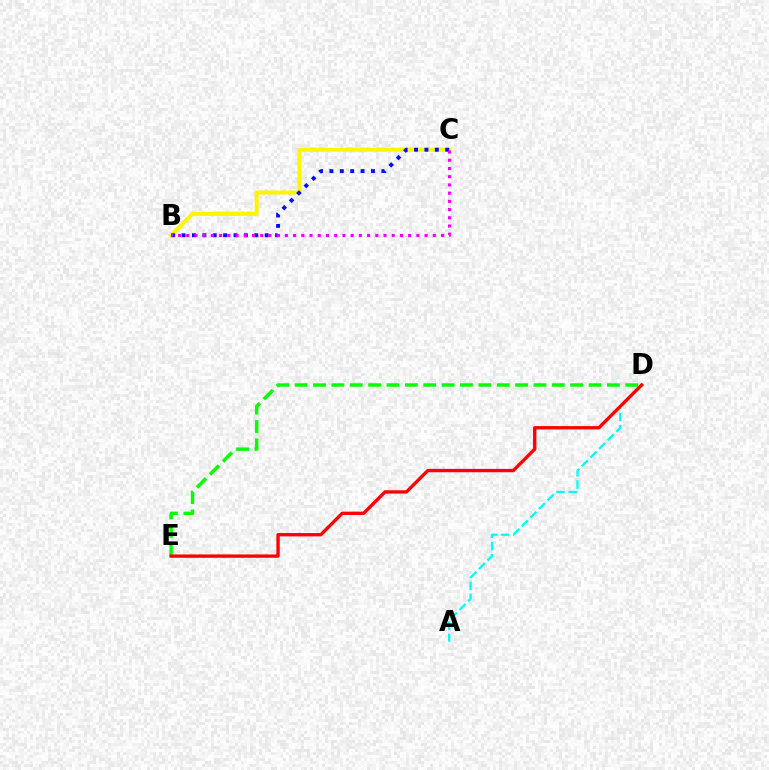{('D', 'E'): [{'color': '#08ff00', 'line_style': 'dashed', 'thickness': 2.5}, {'color': '#ff0000', 'line_style': 'solid', 'thickness': 2.41}], ('B', 'C'): [{'color': '#fcf500', 'line_style': 'solid', 'thickness': 2.87}, {'color': '#0010ff', 'line_style': 'dotted', 'thickness': 2.82}, {'color': '#ee00ff', 'line_style': 'dotted', 'thickness': 2.23}], ('A', 'D'): [{'color': '#00fff6', 'line_style': 'dashed', 'thickness': 1.66}]}